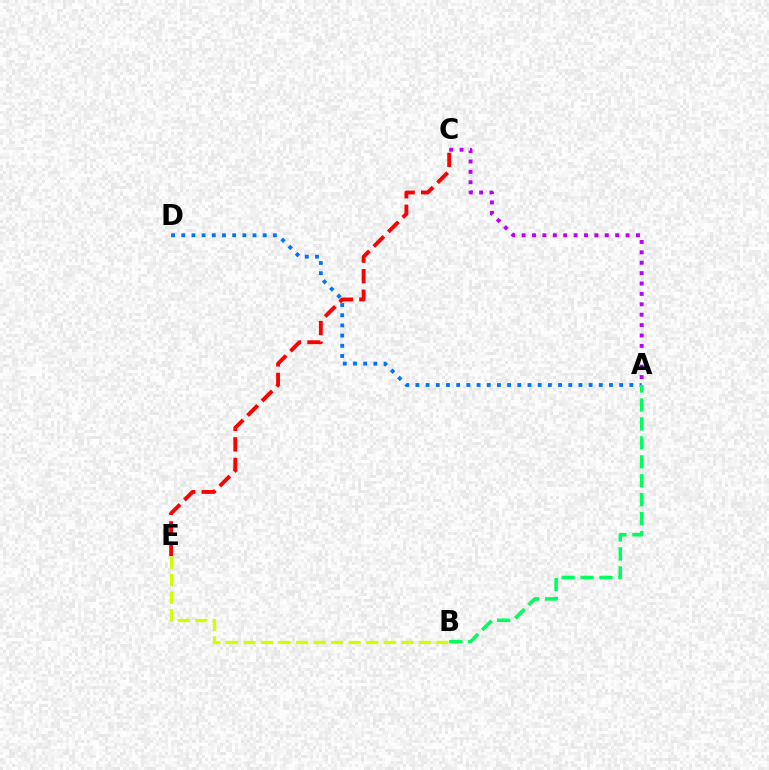{('C', 'E'): [{'color': '#ff0000', 'line_style': 'dashed', 'thickness': 2.79}], ('A', 'D'): [{'color': '#0074ff', 'line_style': 'dotted', 'thickness': 2.77}], ('B', 'E'): [{'color': '#d1ff00', 'line_style': 'dashed', 'thickness': 2.38}], ('A', 'C'): [{'color': '#b900ff', 'line_style': 'dotted', 'thickness': 2.82}], ('A', 'B'): [{'color': '#00ff5c', 'line_style': 'dashed', 'thickness': 2.57}]}